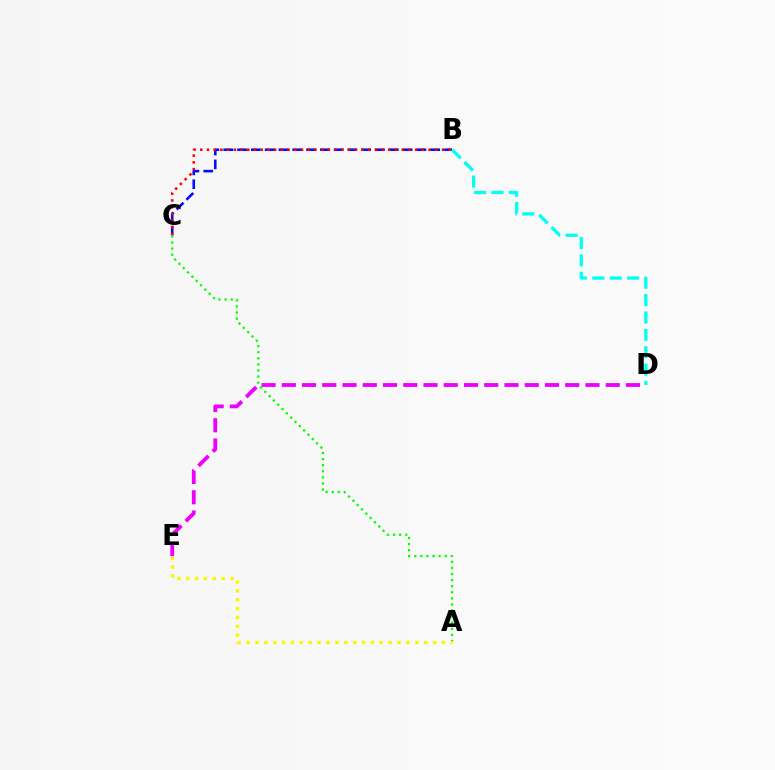{('D', 'E'): [{'color': '#ee00ff', 'line_style': 'dashed', 'thickness': 2.75}], ('B', 'C'): [{'color': '#0010ff', 'line_style': 'dashed', 'thickness': 1.87}, {'color': '#ff0000', 'line_style': 'dotted', 'thickness': 1.82}], ('B', 'D'): [{'color': '#00fff6', 'line_style': 'dashed', 'thickness': 2.36}], ('A', 'C'): [{'color': '#08ff00', 'line_style': 'dotted', 'thickness': 1.65}], ('A', 'E'): [{'color': '#fcf500', 'line_style': 'dotted', 'thickness': 2.41}]}